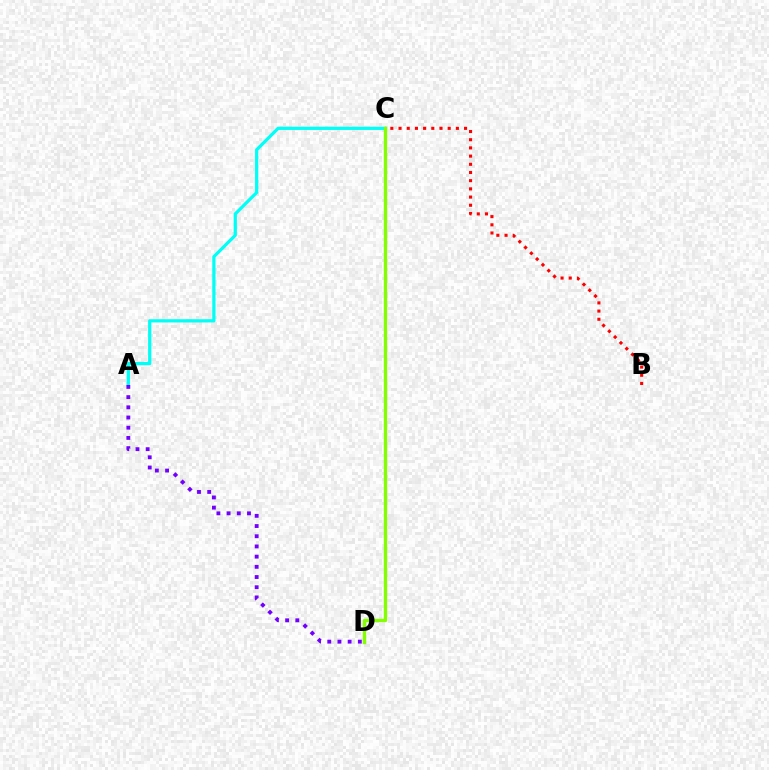{('B', 'C'): [{'color': '#ff0000', 'line_style': 'dotted', 'thickness': 2.23}], ('A', 'C'): [{'color': '#00fff6', 'line_style': 'solid', 'thickness': 2.33}], ('C', 'D'): [{'color': '#84ff00', 'line_style': 'solid', 'thickness': 2.42}], ('A', 'D'): [{'color': '#7200ff', 'line_style': 'dotted', 'thickness': 2.77}]}